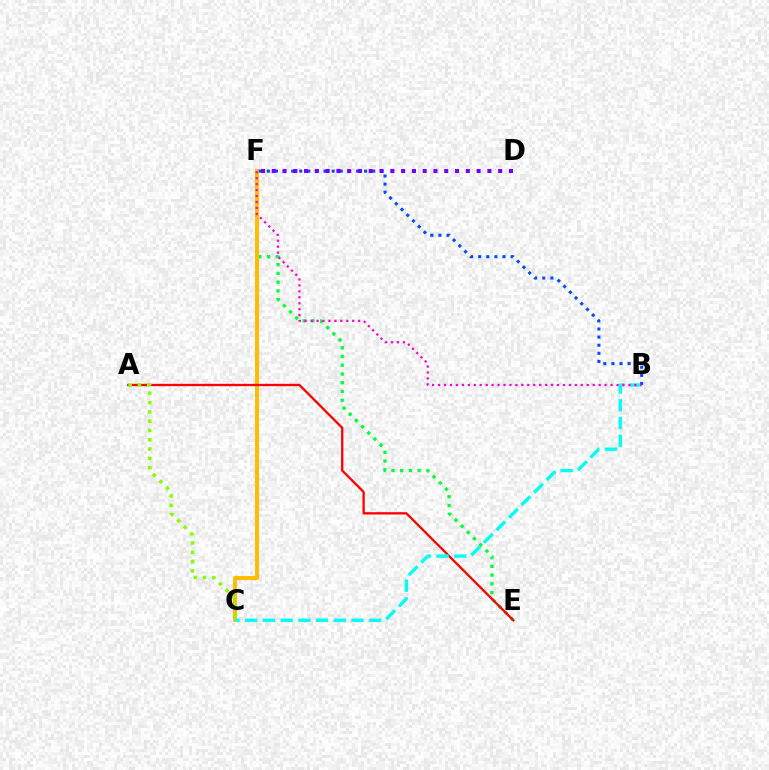{('E', 'F'): [{'color': '#00ff39', 'line_style': 'dotted', 'thickness': 2.37}], ('C', 'F'): [{'color': '#ffbd00', 'line_style': 'solid', 'thickness': 2.9}], ('A', 'E'): [{'color': '#ff0000', 'line_style': 'solid', 'thickness': 1.67}], ('B', 'C'): [{'color': '#00fff6', 'line_style': 'dashed', 'thickness': 2.41}], ('B', 'F'): [{'color': '#004bff', 'line_style': 'dotted', 'thickness': 2.2}, {'color': '#ff00cf', 'line_style': 'dotted', 'thickness': 1.62}], ('D', 'F'): [{'color': '#7200ff', 'line_style': 'dotted', 'thickness': 2.93}], ('A', 'C'): [{'color': '#84ff00', 'line_style': 'dotted', 'thickness': 2.53}]}